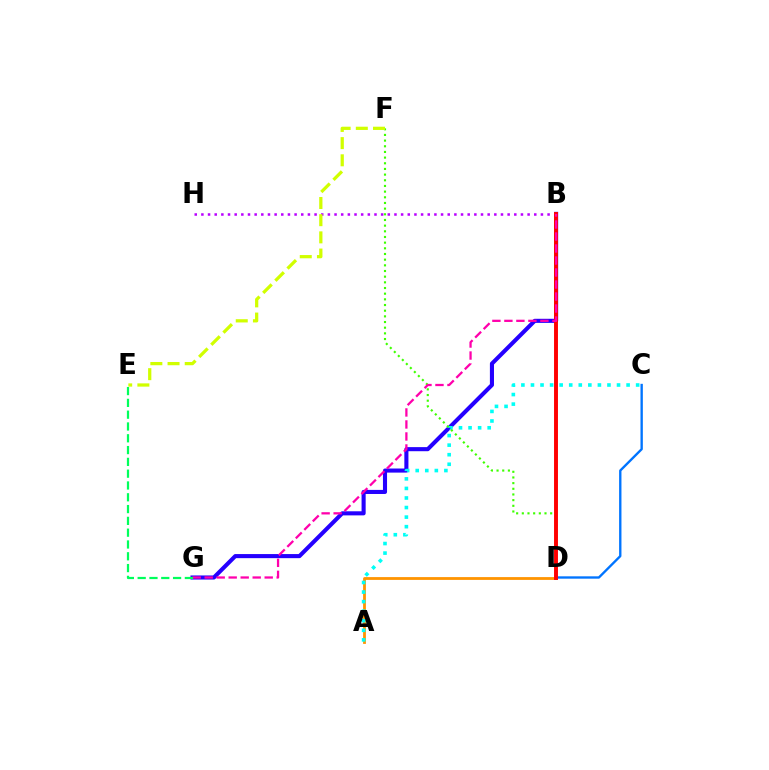{('B', 'G'): [{'color': '#2500ff', 'line_style': 'solid', 'thickness': 2.94}, {'color': '#ff00ac', 'line_style': 'dashed', 'thickness': 1.63}], ('A', 'D'): [{'color': '#ff9400', 'line_style': 'solid', 'thickness': 2.01}], ('B', 'H'): [{'color': '#b900ff', 'line_style': 'dotted', 'thickness': 1.81}], ('A', 'C'): [{'color': '#00fff6', 'line_style': 'dotted', 'thickness': 2.6}], ('C', 'D'): [{'color': '#0074ff', 'line_style': 'solid', 'thickness': 1.7}], ('D', 'F'): [{'color': '#3dff00', 'line_style': 'dotted', 'thickness': 1.54}], ('B', 'D'): [{'color': '#ff0000', 'line_style': 'solid', 'thickness': 2.83}], ('E', 'G'): [{'color': '#00ff5c', 'line_style': 'dashed', 'thickness': 1.6}], ('E', 'F'): [{'color': '#d1ff00', 'line_style': 'dashed', 'thickness': 2.33}]}